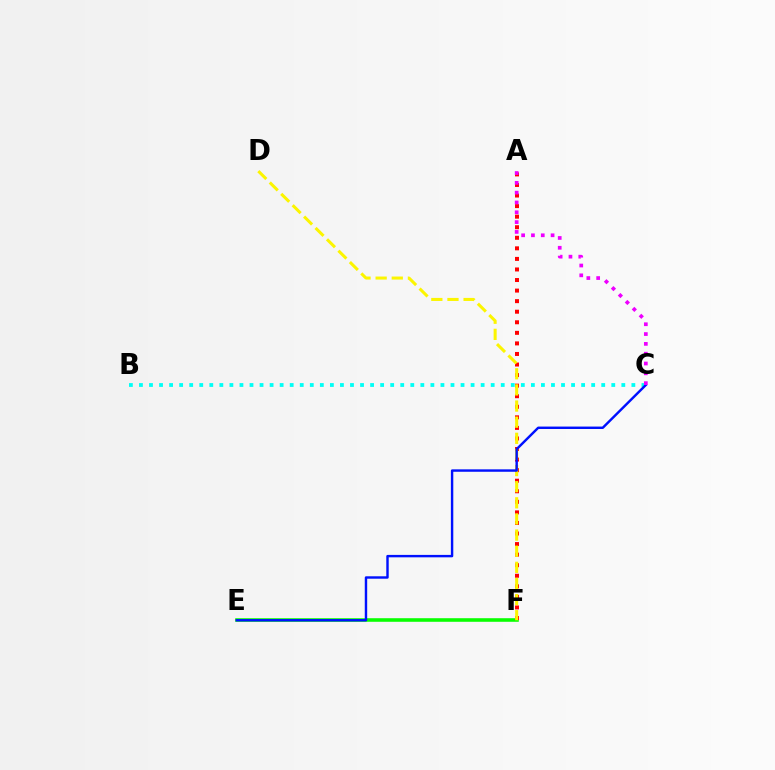{('E', 'F'): [{'color': '#08ff00', 'line_style': 'solid', 'thickness': 2.58}], ('A', 'F'): [{'color': '#ff0000', 'line_style': 'dotted', 'thickness': 2.87}], ('D', 'F'): [{'color': '#fcf500', 'line_style': 'dashed', 'thickness': 2.19}], ('B', 'C'): [{'color': '#00fff6', 'line_style': 'dotted', 'thickness': 2.73}], ('C', 'E'): [{'color': '#0010ff', 'line_style': 'solid', 'thickness': 1.74}], ('A', 'C'): [{'color': '#ee00ff', 'line_style': 'dotted', 'thickness': 2.67}]}